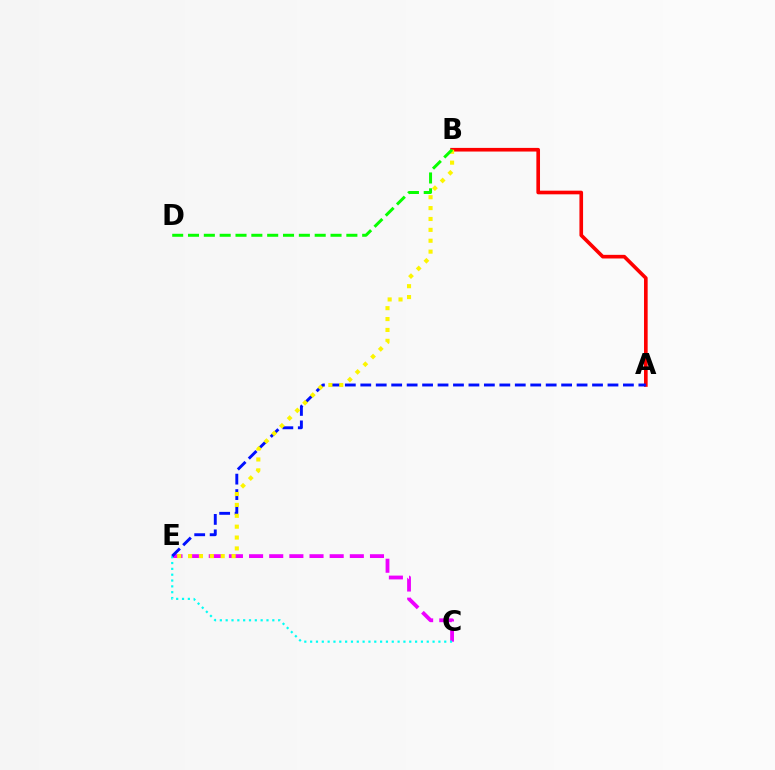{('A', 'B'): [{'color': '#ff0000', 'line_style': 'solid', 'thickness': 2.62}], ('C', 'E'): [{'color': '#ee00ff', 'line_style': 'dashed', 'thickness': 2.74}, {'color': '#00fff6', 'line_style': 'dotted', 'thickness': 1.58}], ('A', 'E'): [{'color': '#0010ff', 'line_style': 'dashed', 'thickness': 2.1}], ('B', 'E'): [{'color': '#fcf500', 'line_style': 'dotted', 'thickness': 2.96}], ('B', 'D'): [{'color': '#08ff00', 'line_style': 'dashed', 'thickness': 2.15}]}